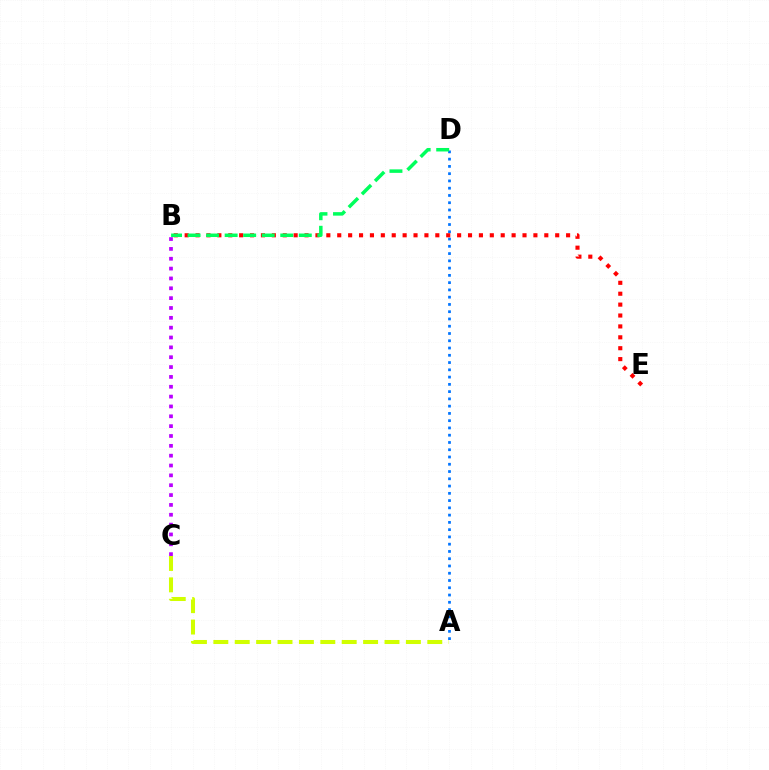{('A', 'D'): [{'color': '#0074ff', 'line_style': 'dotted', 'thickness': 1.97}], ('B', 'E'): [{'color': '#ff0000', 'line_style': 'dotted', 'thickness': 2.96}], ('B', 'C'): [{'color': '#b900ff', 'line_style': 'dotted', 'thickness': 2.68}], ('B', 'D'): [{'color': '#00ff5c', 'line_style': 'dashed', 'thickness': 2.52}], ('A', 'C'): [{'color': '#d1ff00', 'line_style': 'dashed', 'thickness': 2.91}]}